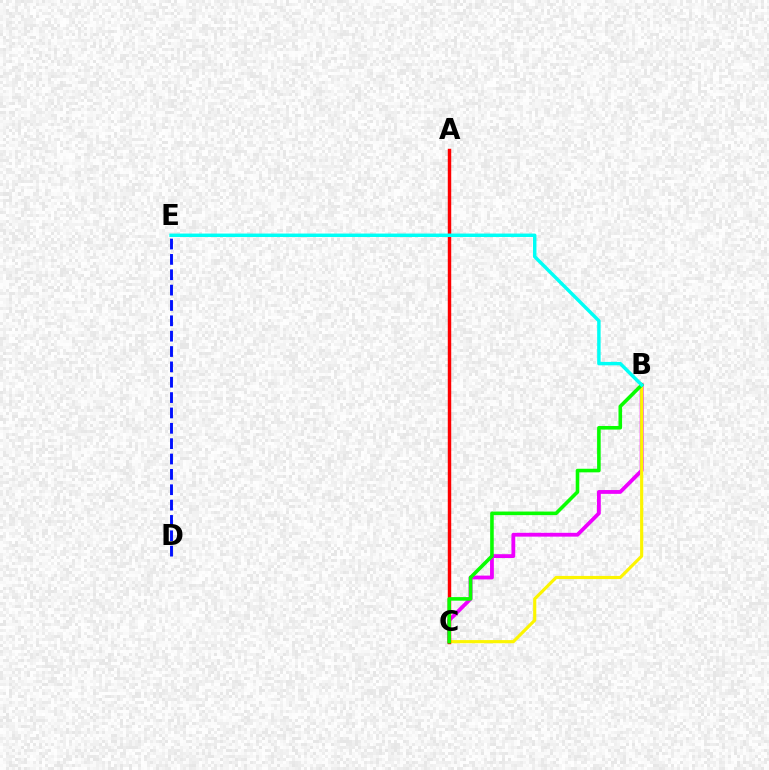{('B', 'C'): [{'color': '#ee00ff', 'line_style': 'solid', 'thickness': 2.75}, {'color': '#fcf500', 'line_style': 'solid', 'thickness': 2.26}, {'color': '#08ff00', 'line_style': 'solid', 'thickness': 2.58}], ('A', 'C'): [{'color': '#ff0000', 'line_style': 'solid', 'thickness': 2.48}], ('D', 'E'): [{'color': '#0010ff', 'line_style': 'dashed', 'thickness': 2.09}], ('B', 'E'): [{'color': '#00fff6', 'line_style': 'solid', 'thickness': 2.48}]}